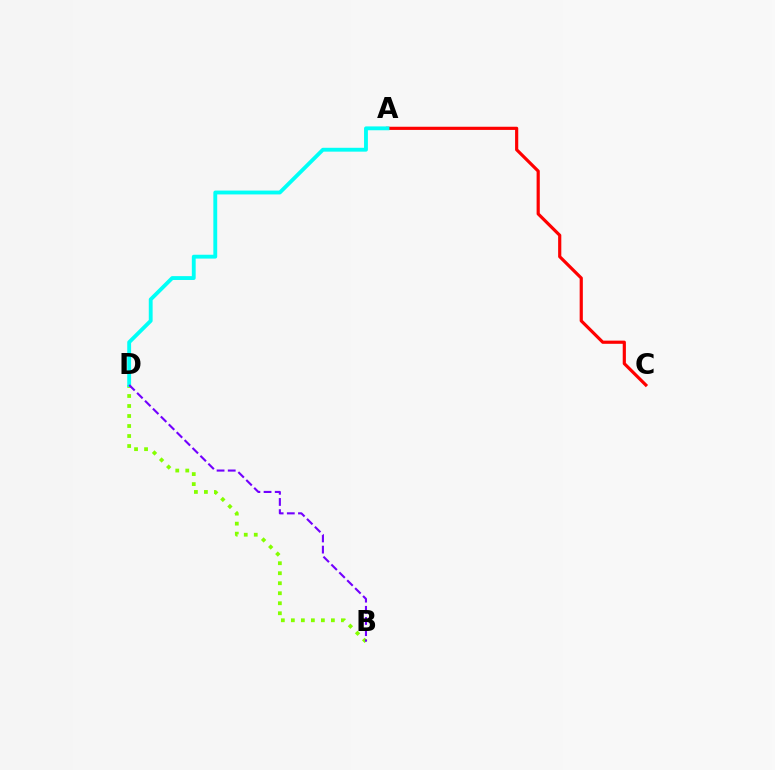{('B', 'D'): [{'color': '#84ff00', 'line_style': 'dotted', 'thickness': 2.72}, {'color': '#7200ff', 'line_style': 'dashed', 'thickness': 1.52}], ('A', 'C'): [{'color': '#ff0000', 'line_style': 'solid', 'thickness': 2.29}], ('A', 'D'): [{'color': '#00fff6', 'line_style': 'solid', 'thickness': 2.77}]}